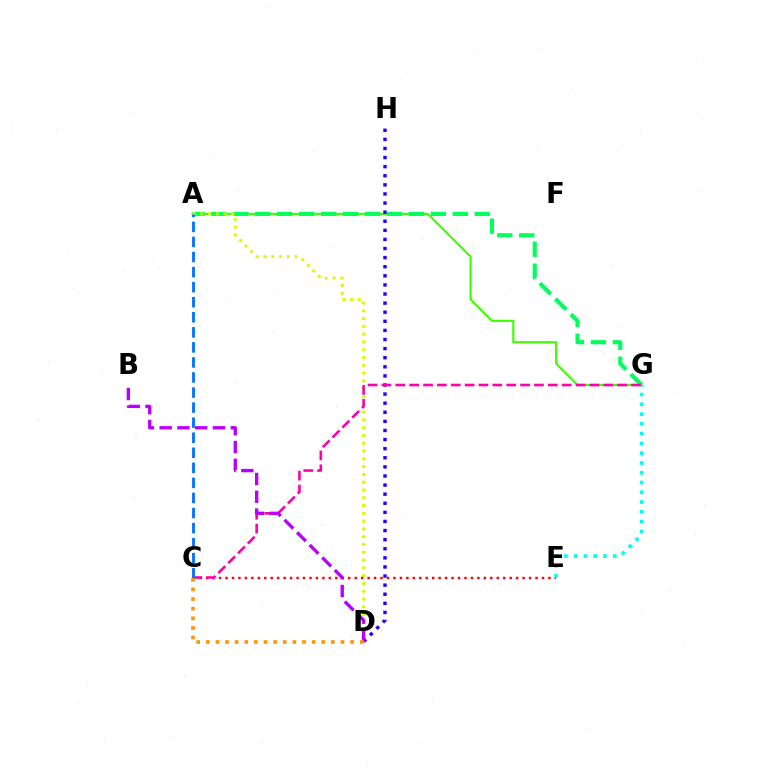{('A', 'G'): [{'color': '#3dff00', 'line_style': 'solid', 'thickness': 1.54}, {'color': '#00ff5c', 'line_style': 'dashed', 'thickness': 2.98}], ('A', 'D'): [{'color': '#d1ff00', 'line_style': 'dotted', 'thickness': 2.12}], ('D', 'H'): [{'color': '#2500ff', 'line_style': 'dotted', 'thickness': 2.47}], ('C', 'E'): [{'color': '#ff0000', 'line_style': 'dotted', 'thickness': 1.75}], ('E', 'G'): [{'color': '#00fff6', 'line_style': 'dotted', 'thickness': 2.66}], ('C', 'G'): [{'color': '#ff00ac', 'line_style': 'dashed', 'thickness': 1.88}], ('B', 'D'): [{'color': '#b900ff', 'line_style': 'dashed', 'thickness': 2.41}], ('A', 'C'): [{'color': '#0074ff', 'line_style': 'dashed', 'thickness': 2.05}], ('C', 'D'): [{'color': '#ff9400', 'line_style': 'dotted', 'thickness': 2.61}]}